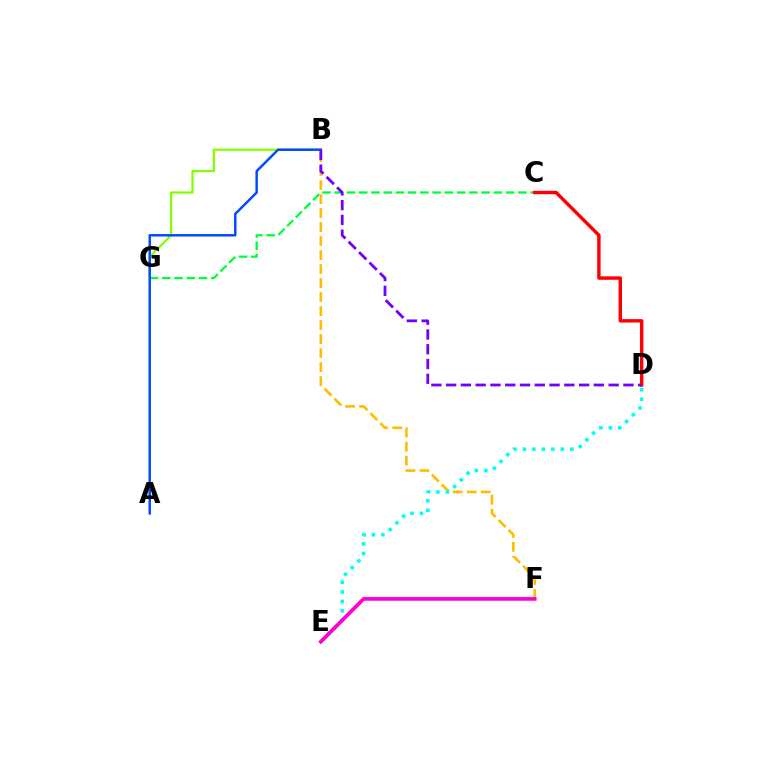{('C', 'G'): [{'color': '#00ff39', 'line_style': 'dashed', 'thickness': 1.66}], ('B', 'G'): [{'color': '#84ff00', 'line_style': 'solid', 'thickness': 1.6}], ('C', 'D'): [{'color': '#ff0000', 'line_style': 'solid', 'thickness': 2.47}], ('A', 'B'): [{'color': '#004bff', 'line_style': 'solid', 'thickness': 1.77}], ('B', 'F'): [{'color': '#ffbd00', 'line_style': 'dashed', 'thickness': 1.9}], ('D', 'E'): [{'color': '#00fff6', 'line_style': 'dotted', 'thickness': 2.57}], ('B', 'D'): [{'color': '#7200ff', 'line_style': 'dashed', 'thickness': 2.01}], ('E', 'F'): [{'color': '#ff00cf', 'line_style': 'solid', 'thickness': 2.65}]}